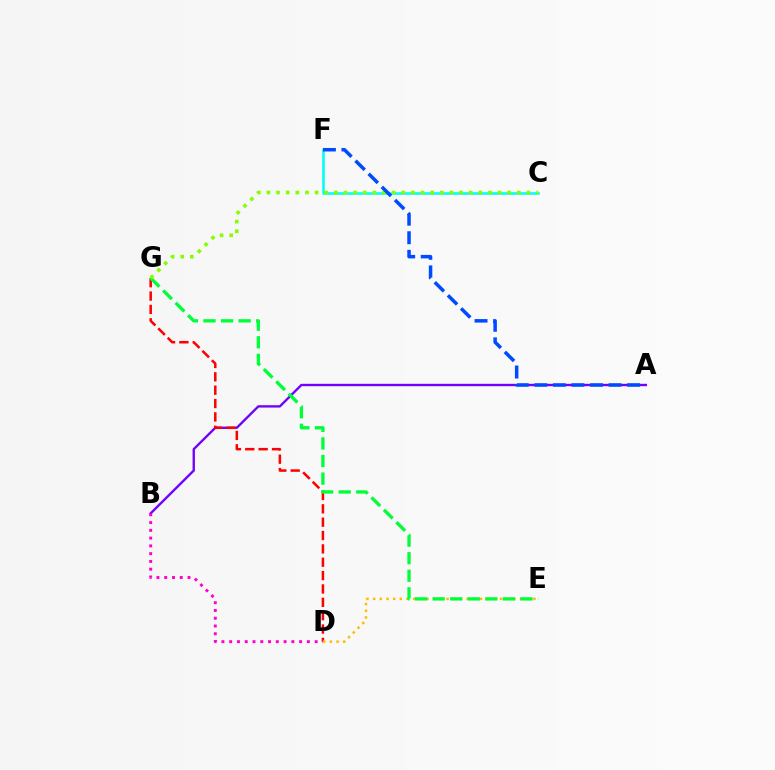{('A', 'B'): [{'color': '#7200ff', 'line_style': 'solid', 'thickness': 1.7}], ('D', 'G'): [{'color': '#ff0000', 'line_style': 'dashed', 'thickness': 1.81}], ('D', 'E'): [{'color': '#ffbd00', 'line_style': 'dotted', 'thickness': 1.81}], ('E', 'G'): [{'color': '#00ff39', 'line_style': 'dashed', 'thickness': 2.39}], ('C', 'F'): [{'color': '#00fff6', 'line_style': 'solid', 'thickness': 1.85}], ('B', 'D'): [{'color': '#ff00cf', 'line_style': 'dotted', 'thickness': 2.11}], ('C', 'G'): [{'color': '#84ff00', 'line_style': 'dotted', 'thickness': 2.62}], ('A', 'F'): [{'color': '#004bff', 'line_style': 'dashed', 'thickness': 2.52}]}